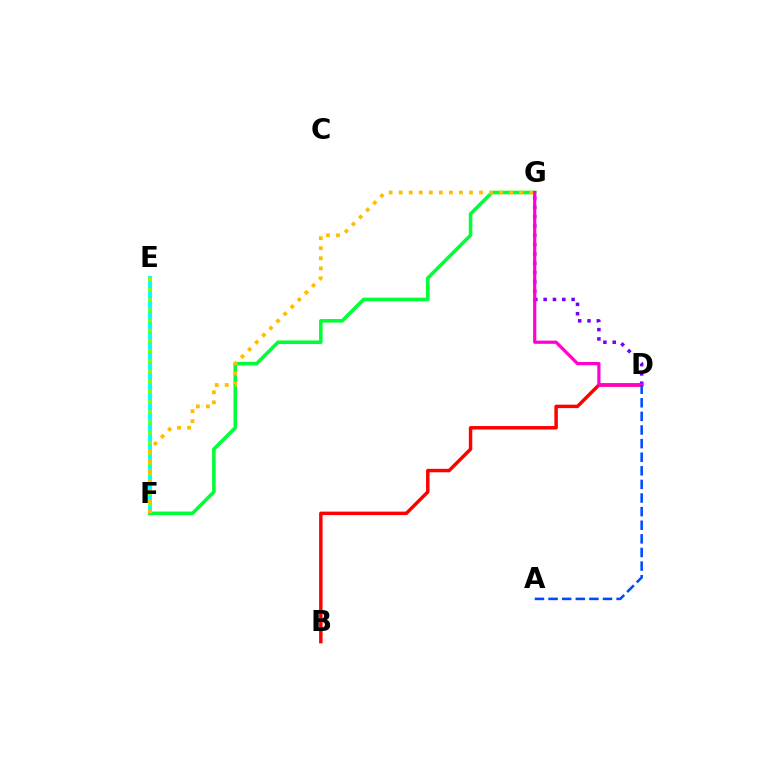{('E', 'F'): [{'color': '#00fff6', 'line_style': 'solid', 'thickness': 2.84}, {'color': '#84ff00', 'line_style': 'dotted', 'thickness': 2.77}], ('F', 'G'): [{'color': '#00ff39', 'line_style': 'solid', 'thickness': 2.57}, {'color': '#ffbd00', 'line_style': 'dotted', 'thickness': 2.73}], ('D', 'G'): [{'color': '#7200ff', 'line_style': 'dotted', 'thickness': 2.53}, {'color': '#ff00cf', 'line_style': 'solid', 'thickness': 2.31}], ('B', 'D'): [{'color': '#ff0000', 'line_style': 'solid', 'thickness': 2.49}], ('A', 'D'): [{'color': '#004bff', 'line_style': 'dashed', 'thickness': 1.85}]}